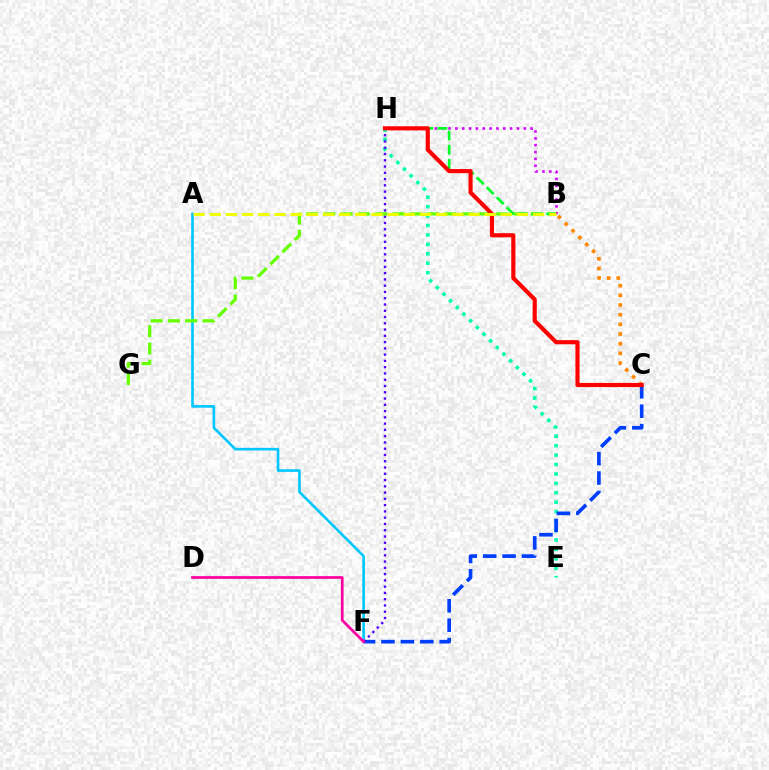{('E', 'H'): [{'color': '#00ffaf', 'line_style': 'dotted', 'thickness': 2.56}], ('C', 'F'): [{'color': '#003fff', 'line_style': 'dashed', 'thickness': 2.64}], ('A', 'F'): [{'color': '#00c7ff', 'line_style': 'solid', 'thickness': 1.89}], ('B', 'H'): [{'color': '#d600ff', 'line_style': 'dotted', 'thickness': 1.86}, {'color': '#00ff27', 'line_style': 'dashed', 'thickness': 1.92}], ('F', 'H'): [{'color': '#4f00ff', 'line_style': 'dotted', 'thickness': 1.7}], ('B', 'G'): [{'color': '#66ff00', 'line_style': 'dashed', 'thickness': 2.35}], ('B', 'C'): [{'color': '#ff8800', 'line_style': 'dotted', 'thickness': 2.63}], ('D', 'F'): [{'color': '#ff00a0', 'line_style': 'solid', 'thickness': 1.98}], ('C', 'H'): [{'color': '#ff0000', 'line_style': 'solid', 'thickness': 2.98}], ('A', 'B'): [{'color': '#eeff00', 'line_style': 'dashed', 'thickness': 2.2}]}